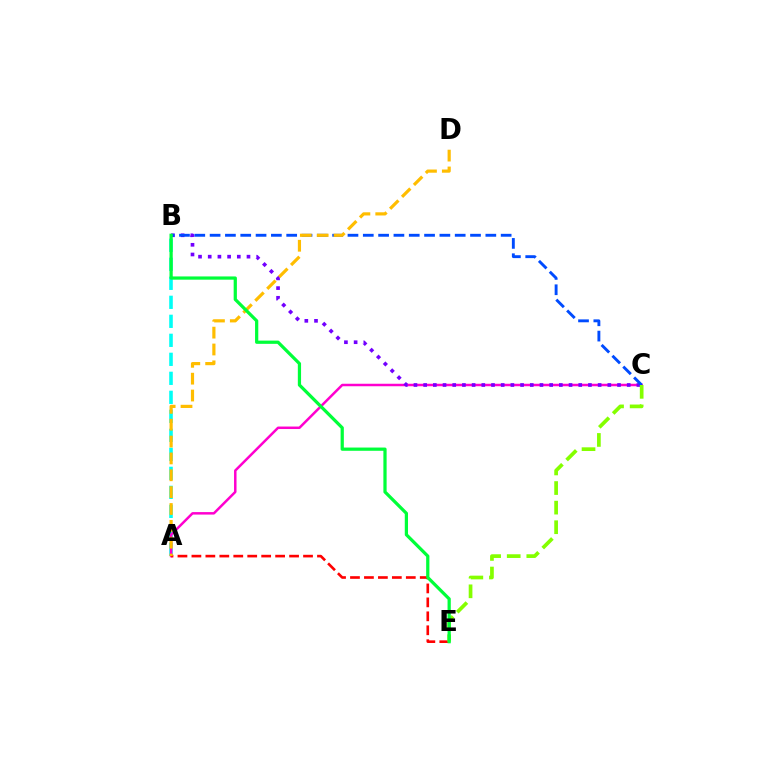{('A', 'B'): [{'color': '#00fff6', 'line_style': 'dashed', 'thickness': 2.58}], ('A', 'C'): [{'color': '#ff00cf', 'line_style': 'solid', 'thickness': 1.79}], ('B', 'C'): [{'color': '#7200ff', 'line_style': 'dotted', 'thickness': 2.63}, {'color': '#004bff', 'line_style': 'dashed', 'thickness': 2.08}], ('A', 'E'): [{'color': '#ff0000', 'line_style': 'dashed', 'thickness': 1.9}], ('C', 'E'): [{'color': '#84ff00', 'line_style': 'dashed', 'thickness': 2.66}], ('A', 'D'): [{'color': '#ffbd00', 'line_style': 'dashed', 'thickness': 2.29}], ('B', 'E'): [{'color': '#00ff39', 'line_style': 'solid', 'thickness': 2.33}]}